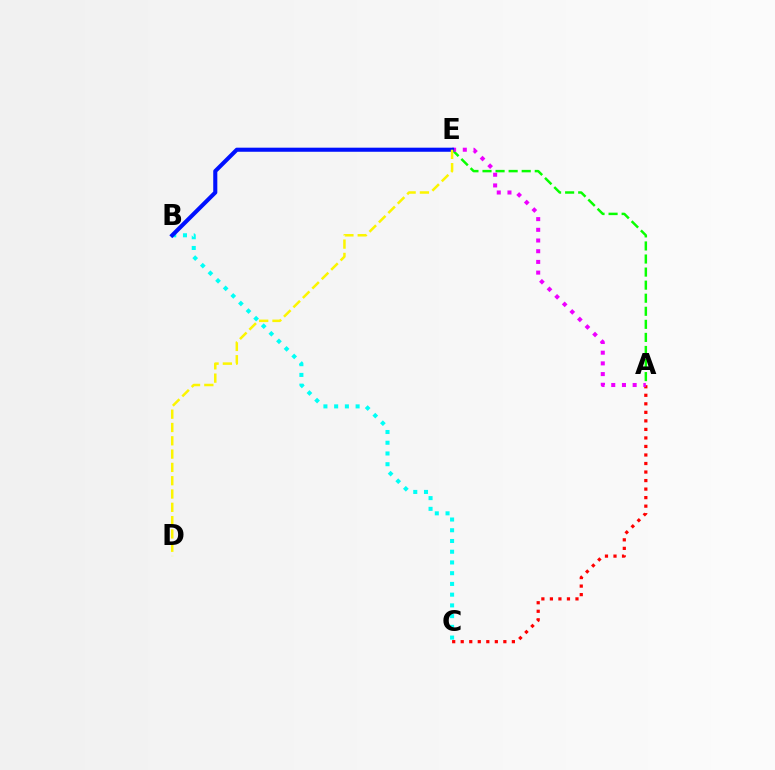{('A', 'C'): [{'color': '#ff0000', 'line_style': 'dotted', 'thickness': 2.32}], ('A', 'E'): [{'color': '#08ff00', 'line_style': 'dashed', 'thickness': 1.77}, {'color': '#ee00ff', 'line_style': 'dotted', 'thickness': 2.91}], ('B', 'C'): [{'color': '#00fff6', 'line_style': 'dotted', 'thickness': 2.92}], ('B', 'E'): [{'color': '#0010ff', 'line_style': 'solid', 'thickness': 2.94}], ('D', 'E'): [{'color': '#fcf500', 'line_style': 'dashed', 'thickness': 1.81}]}